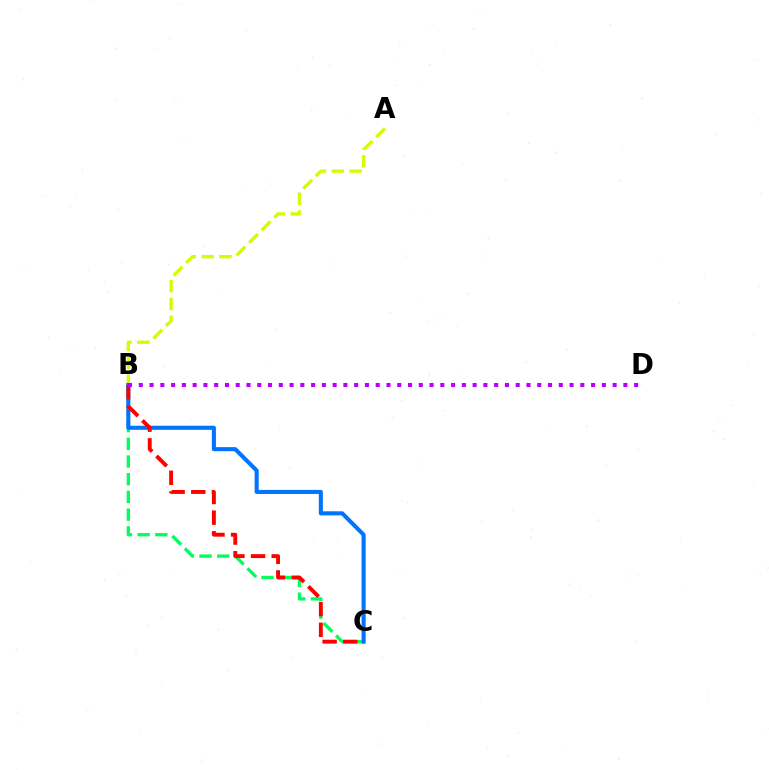{('B', 'C'): [{'color': '#00ff5c', 'line_style': 'dashed', 'thickness': 2.4}, {'color': '#0074ff', 'line_style': 'solid', 'thickness': 2.93}, {'color': '#ff0000', 'line_style': 'dashed', 'thickness': 2.81}], ('A', 'B'): [{'color': '#d1ff00', 'line_style': 'dashed', 'thickness': 2.42}], ('B', 'D'): [{'color': '#b900ff', 'line_style': 'dotted', 'thickness': 2.93}]}